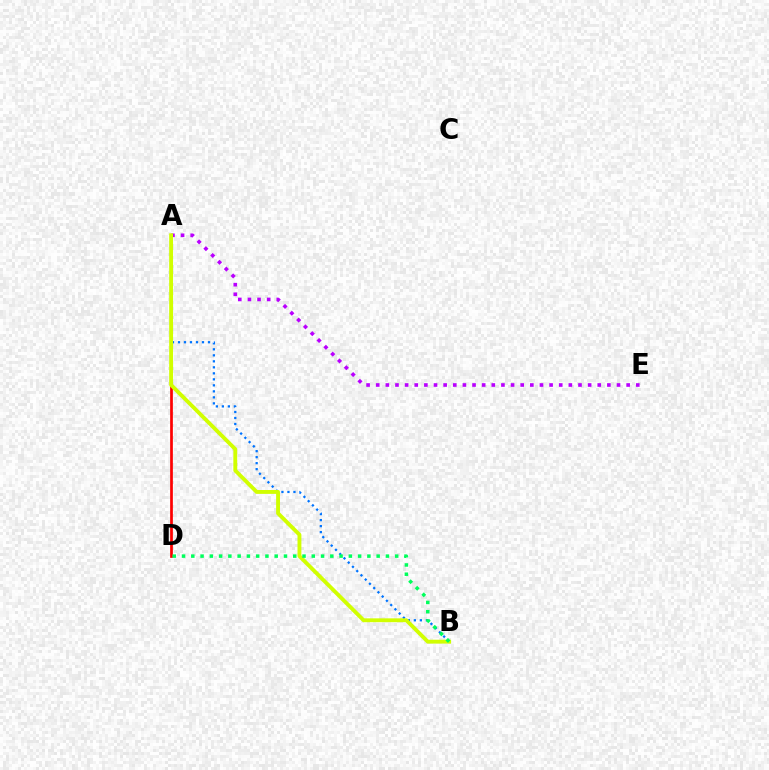{('A', 'D'): [{'color': '#ff0000', 'line_style': 'solid', 'thickness': 1.96}], ('A', 'E'): [{'color': '#b900ff', 'line_style': 'dotted', 'thickness': 2.62}], ('A', 'B'): [{'color': '#0074ff', 'line_style': 'dotted', 'thickness': 1.63}, {'color': '#d1ff00', 'line_style': 'solid', 'thickness': 2.79}], ('B', 'D'): [{'color': '#00ff5c', 'line_style': 'dotted', 'thickness': 2.52}]}